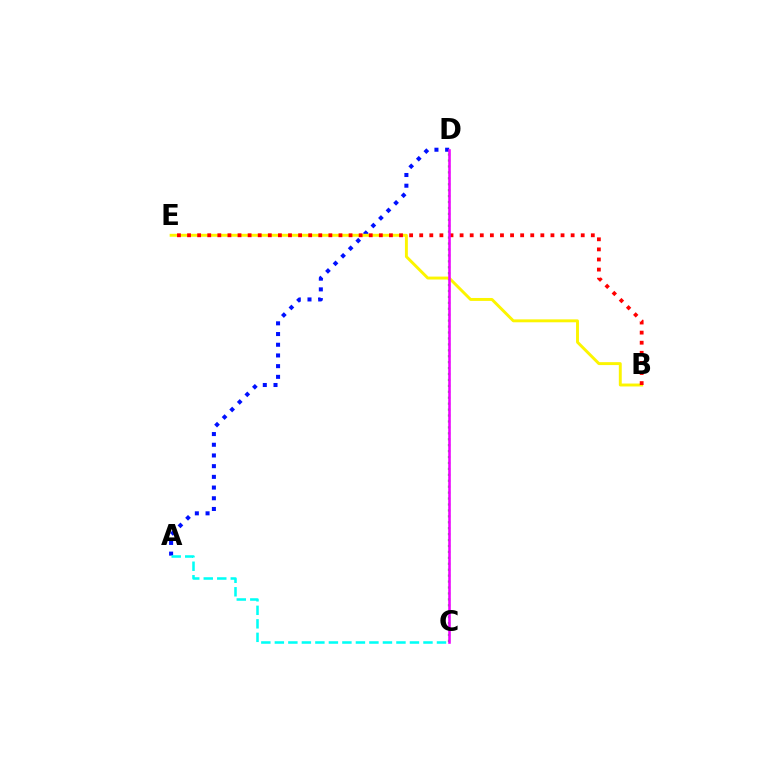{('A', 'D'): [{'color': '#0010ff', 'line_style': 'dotted', 'thickness': 2.91}], ('C', 'D'): [{'color': '#08ff00', 'line_style': 'dotted', 'thickness': 1.61}, {'color': '#ee00ff', 'line_style': 'solid', 'thickness': 1.85}], ('B', 'E'): [{'color': '#fcf500', 'line_style': 'solid', 'thickness': 2.1}, {'color': '#ff0000', 'line_style': 'dotted', 'thickness': 2.74}], ('A', 'C'): [{'color': '#00fff6', 'line_style': 'dashed', 'thickness': 1.84}]}